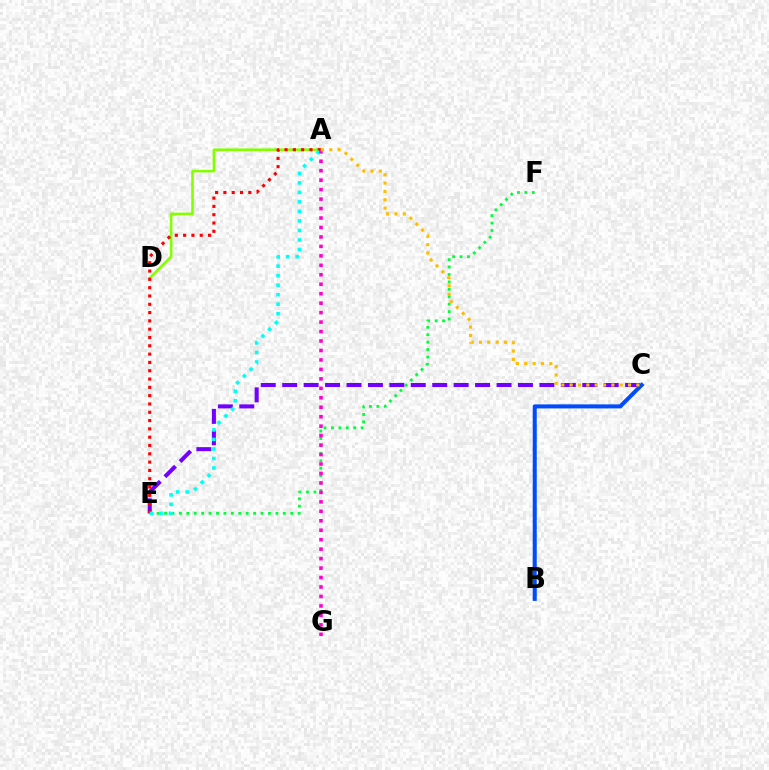{('E', 'F'): [{'color': '#00ff39', 'line_style': 'dotted', 'thickness': 2.02}], ('A', 'D'): [{'color': '#84ff00', 'line_style': 'solid', 'thickness': 1.86}], ('C', 'E'): [{'color': '#7200ff', 'line_style': 'dashed', 'thickness': 2.91}], ('B', 'C'): [{'color': '#004bff', 'line_style': 'solid', 'thickness': 2.91}], ('A', 'E'): [{'color': '#ff0000', 'line_style': 'dotted', 'thickness': 2.26}, {'color': '#00fff6', 'line_style': 'dotted', 'thickness': 2.59}], ('A', 'G'): [{'color': '#ff00cf', 'line_style': 'dotted', 'thickness': 2.57}], ('A', 'C'): [{'color': '#ffbd00', 'line_style': 'dotted', 'thickness': 2.27}]}